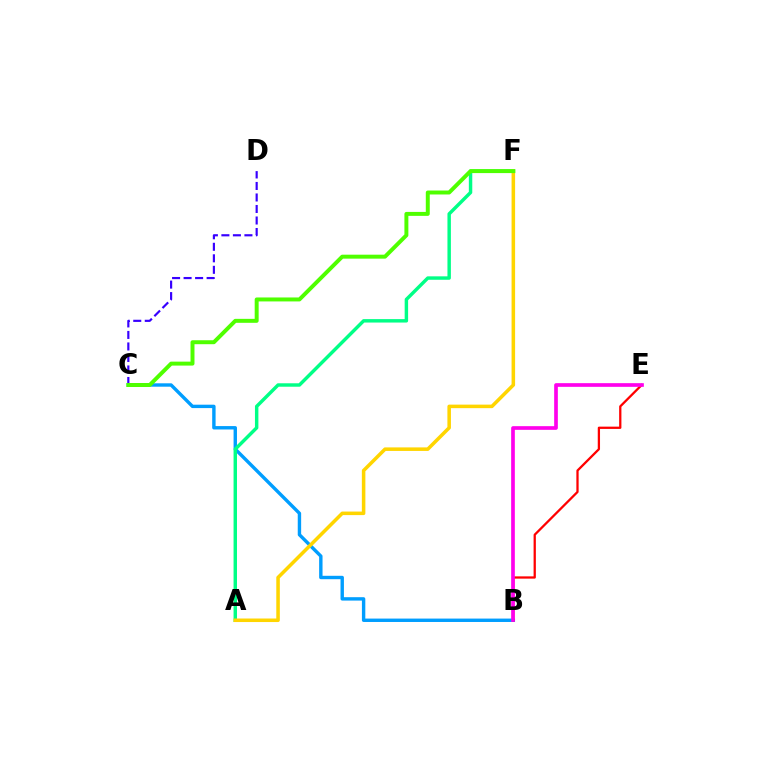{('B', 'C'): [{'color': '#009eff', 'line_style': 'solid', 'thickness': 2.45}], ('B', 'E'): [{'color': '#ff0000', 'line_style': 'solid', 'thickness': 1.64}, {'color': '#ff00ed', 'line_style': 'solid', 'thickness': 2.64}], ('A', 'F'): [{'color': '#00ff86', 'line_style': 'solid', 'thickness': 2.48}, {'color': '#ffd500', 'line_style': 'solid', 'thickness': 2.55}], ('C', 'D'): [{'color': '#3700ff', 'line_style': 'dashed', 'thickness': 1.56}], ('C', 'F'): [{'color': '#4fff00', 'line_style': 'solid', 'thickness': 2.85}]}